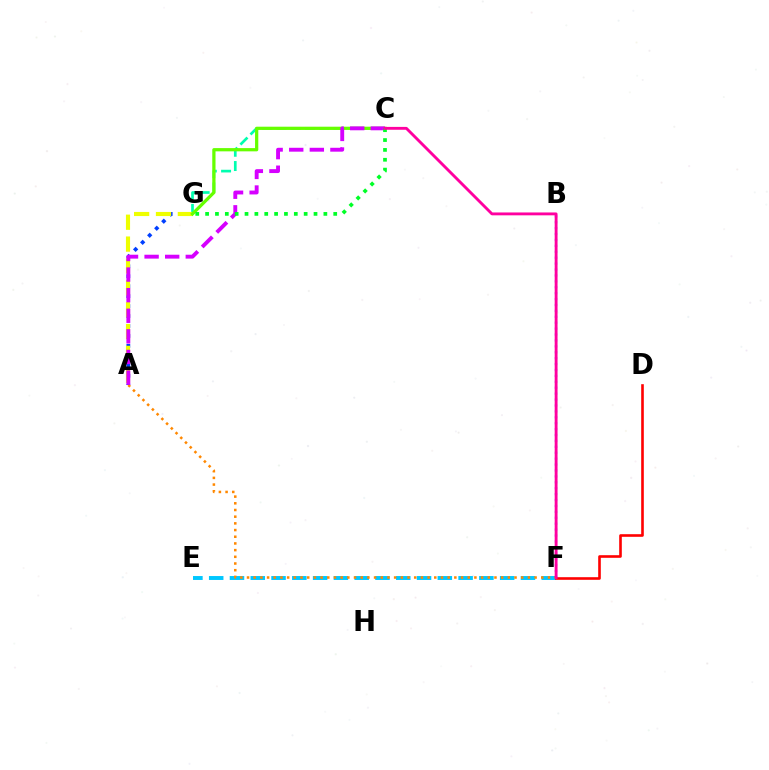{('E', 'F'): [{'color': '#00c7ff', 'line_style': 'dashed', 'thickness': 2.82}], ('C', 'G'): [{'color': '#00ffaf', 'line_style': 'dashed', 'thickness': 1.94}, {'color': '#66ff00', 'line_style': 'solid', 'thickness': 2.34}, {'color': '#00ff27', 'line_style': 'dotted', 'thickness': 2.68}], ('D', 'F'): [{'color': '#ff0000', 'line_style': 'solid', 'thickness': 1.89}], ('B', 'F'): [{'color': '#4f00ff', 'line_style': 'dotted', 'thickness': 1.61}], ('A', 'G'): [{'color': '#003fff', 'line_style': 'dotted', 'thickness': 2.7}, {'color': '#eeff00', 'line_style': 'dashed', 'thickness': 2.97}], ('A', 'F'): [{'color': '#ff8800', 'line_style': 'dotted', 'thickness': 1.82}], ('A', 'C'): [{'color': '#d600ff', 'line_style': 'dashed', 'thickness': 2.8}], ('C', 'F'): [{'color': '#ff00a0', 'line_style': 'solid', 'thickness': 2.06}]}